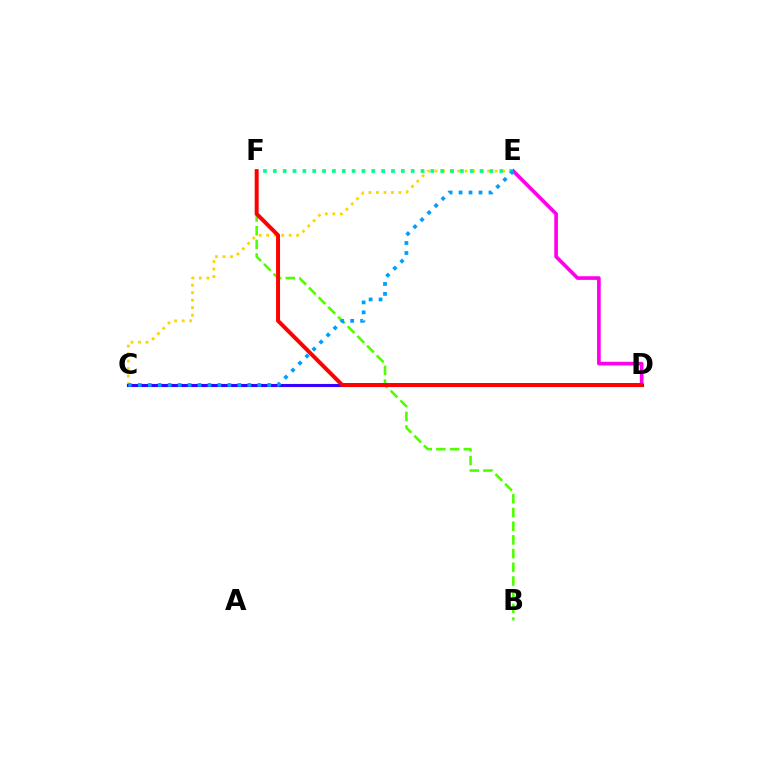{('C', 'E'): [{'color': '#ffd500', 'line_style': 'dotted', 'thickness': 2.04}, {'color': '#009eff', 'line_style': 'dotted', 'thickness': 2.71}], ('D', 'E'): [{'color': '#ff00ed', 'line_style': 'solid', 'thickness': 2.63}], ('B', 'F'): [{'color': '#4fff00', 'line_style': 'dashed', 'thickness': 1.86}], ('E', 'F'): [{'color': '#00ff86', 'line_style': 'dotted', 'thickness': 2.68}], ('C', 'D'): [{'color': '#3700ff', 'line_style': 'solid', 'thickness': 2.23}], ('D', 'F'): [{'color': '#ff0000', 'line_style': 'solid', 'thickness': 2.86}]}